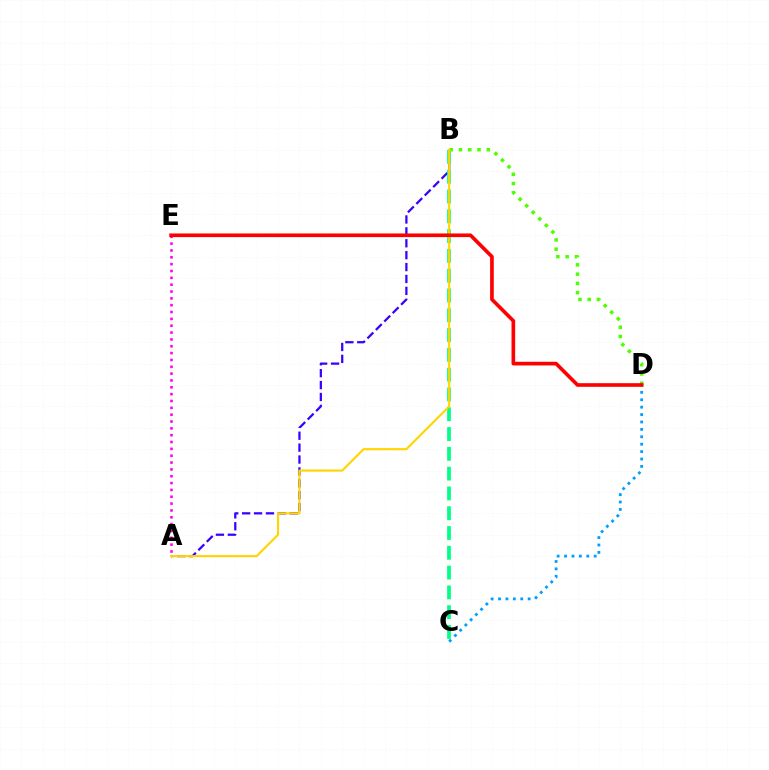{('A', 'E'): [{'color': '#ff00ed', 'line_style': 'dotted', 'thickness': 1.86}], ('A', 'B'): [{'color': '#3700ff', 'line_style': 'dashed', 'thickness': 1.62}, {'color': '#ffd500', 'line_style': 'solid', 'thickness': 1.53}], ('C', 'D'): [{'color': '#009eff', 'line_style': 'dotted', 'thickness': 2.01}], ('B', 'C'): [{'color': '#00ff86', 'line_style': 'dashed', 'thickness': 2.69}], ('B', 'D'): [{'color': '#4fff00', 'line_style': 'dotted', 'thickness': 2.52}], ('D', 'E'): [{'color': '#ff0000', 'line_style': 'solid', 'thickness': 2.63}]}